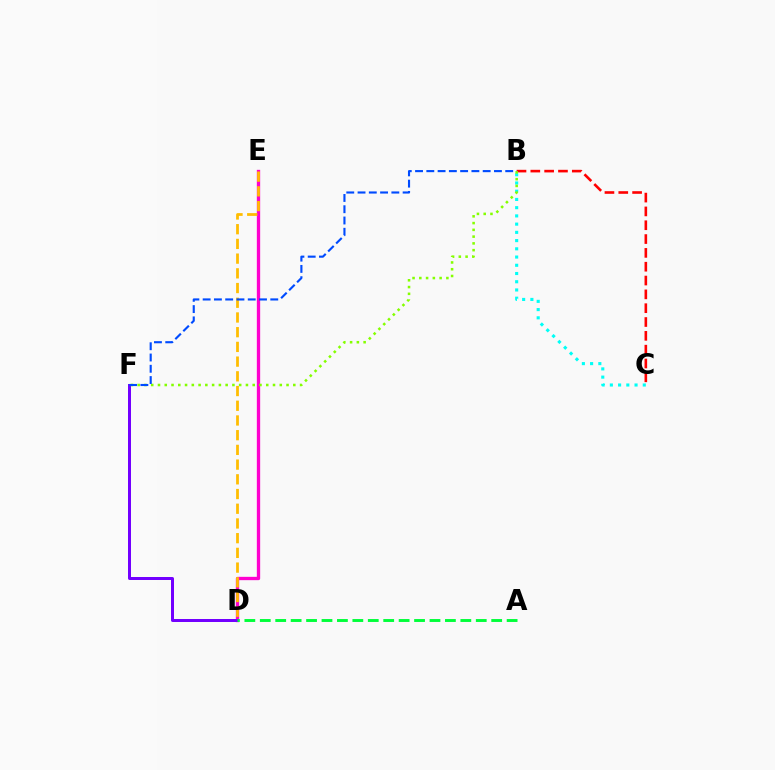{('D', 'E'): [{'color': '#ff00cf', 'line_style': 'solid', 'thickness': 2.4}, {'color': '#ffbd00', 'line_style': 'dashed', 'thickness': 2.0}], ('B', 'C'): [{'color': '#00fff6', 'line_style': 'dotted', 'thickness': 2.24}, {'color': '#ff0000', 'line_style': 'dashed', 'thickness': 1.88}], ('D', 'F'): [{'color': '#7200ff', 'line_style': 'solid', 'thickness': 2.16}], ('B', 'F'): [{'color': '#84ff00', 'line_style': 'dotted', 'thickness': 1.84}, {'color': '#004bff', 'line_style': 'dashed', 'thickness': 1.53}], ('A', 'D'): [{'color': '#00ff39', 'line_style': 'dashed', 'thickness': 2.1}]}